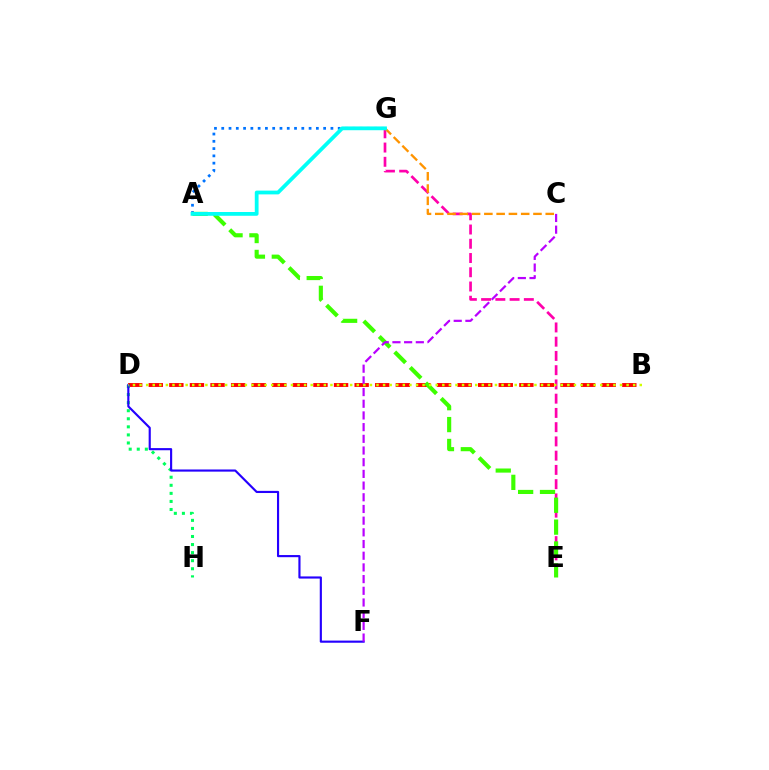{('B', 'D'): [{'color': '#ff0000', 'line_style': 'dashed', 'thickness': 2.8}, {'color': '#d1ff00', 'line_style': 'dotted', 'thickness': 1.79}], ('D', 'H'): [{'color': '#00ff5c', 'line_style': 'dotted', 'thickness': 2.19}], ('E', 'G'): [{'color': '#ff00ac', 'line_style': 'dashed', 'thickness': 1.94}], ('C', 'G'): [{'color': '#ff9400', 'line_style': 'dashed', 'thickness': 1.67}], ('A', 'G'): [{'color': '#0074ff', 'line_style': 'dotted', 'thickness': 1.98}, {'color': '#00fff6', 'line_style': 'solid', 'thickness': 2.72}], ('A', 'E'): [{'color': '#3dff00', 'line_style': 'dashed', 'thickness': 2.97}], ('D', 'F'): [{'color': '#2500ff', 'line_style': 'solid', 'thickness': 1.55}], ('C', 'F'): [{'color': '#b900ff', 'line_style': 'dashed', 'thickness': 1.59}]}